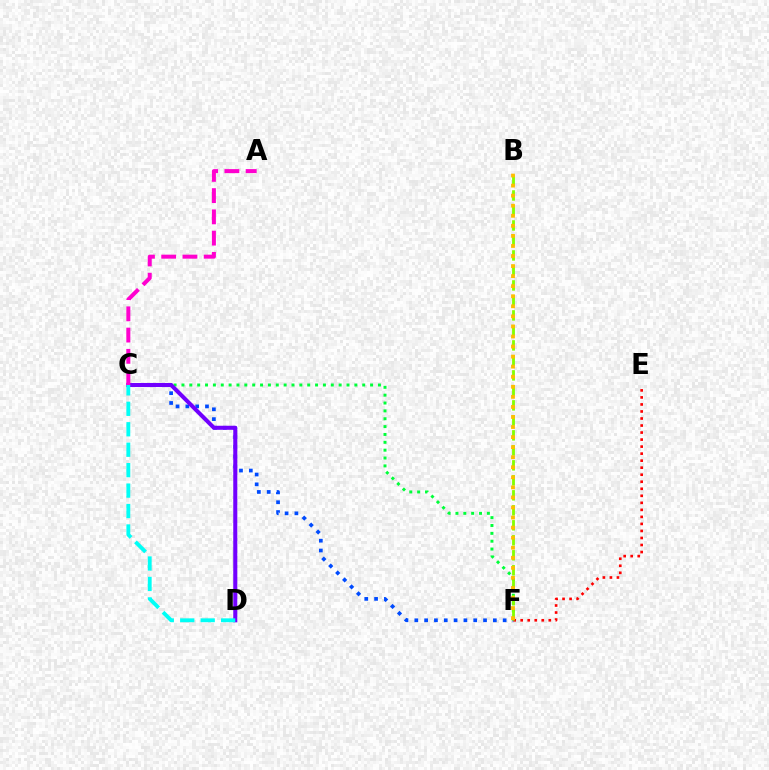{('C', 'F'): [{'color': '#00ff39', 'line_style': 'dotted', 'thickness': 2.14}, {'color': '#004bff', 'line_style': 'dotted', 'thickness': 2.67}], ('E', 'F'): [{'color': '#ff0000', 'line_style': 'dotted', 'thickness': 1.91}], ('B', 'F'): [{'color': '#84ff00', 'line_style': 'dashed', 'thickness': 2.04}, {'color': '#ffbd00', 'line_style': 'dotted', 'thickness': 2.73}], ('C', 'D'): [{'color': '#7200ff', 'line_style': 'solid', 'thickness': 2.91}, {'color': '#00fff6', 'line_style': 'dashed', 'thickness': 2.78}], ('A', 'C'): [{'color': '#ff00cf', 'line_style': 'dashed', 'thickness': 2.89}]}